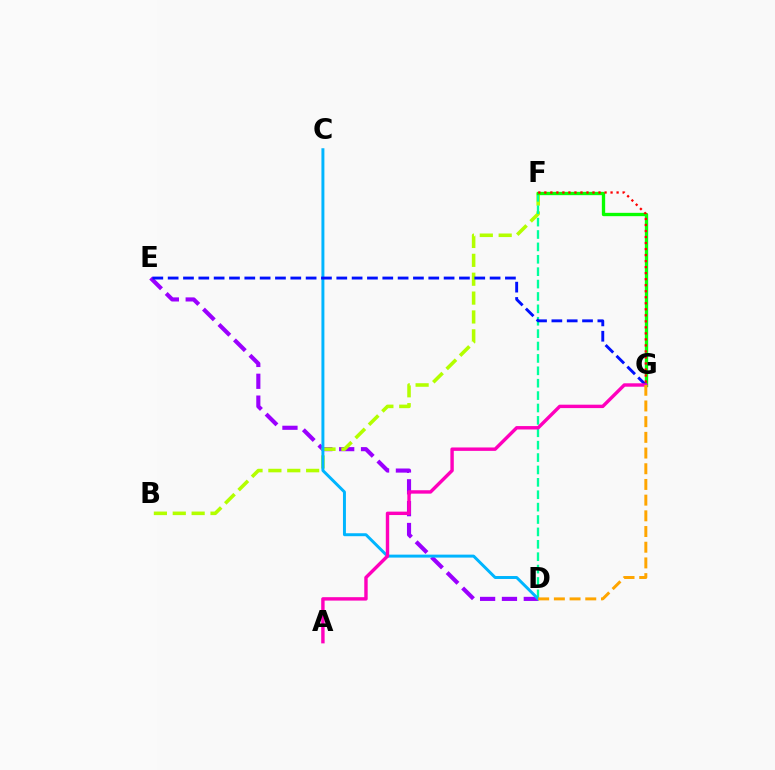{('D', 'E'): [{'color': '#9b00ff', 'line_style': 'dashed', 'thickness': 2.97}], ('B', 'F'): [{'color': '#b3ff00', 'line_style': 'dashed', 'thickness': 2.56}], ('D', 'F'): [{'color': '#00ff9d', 'line_style': 'dashed', 'thickness': 1.68}], ('C', 'D'): [{'color': '#00b5ff', 'line_style': 'solid', 'thickness': 2.13}], ('F', 'G'): [{'color': '#08ff00', 'line_style': 'solid', 'thickness': 2.39}, {'color': '#ff0000', 'line_style': 'dotted', 'thickness': 1.64}], ('E', 'G'): [{'color': '#0010ff', 'line_style': 'dashed', 'thickness': 2.08}], ('A', 'G'): [{'color': '#ff00bd', 'line_style': 'solid', 'thickness': 2.45}], ('D', 'G'): [{'color': '#ffa500', 'line_style': 'dashed', 'thickness': 2.13}]}